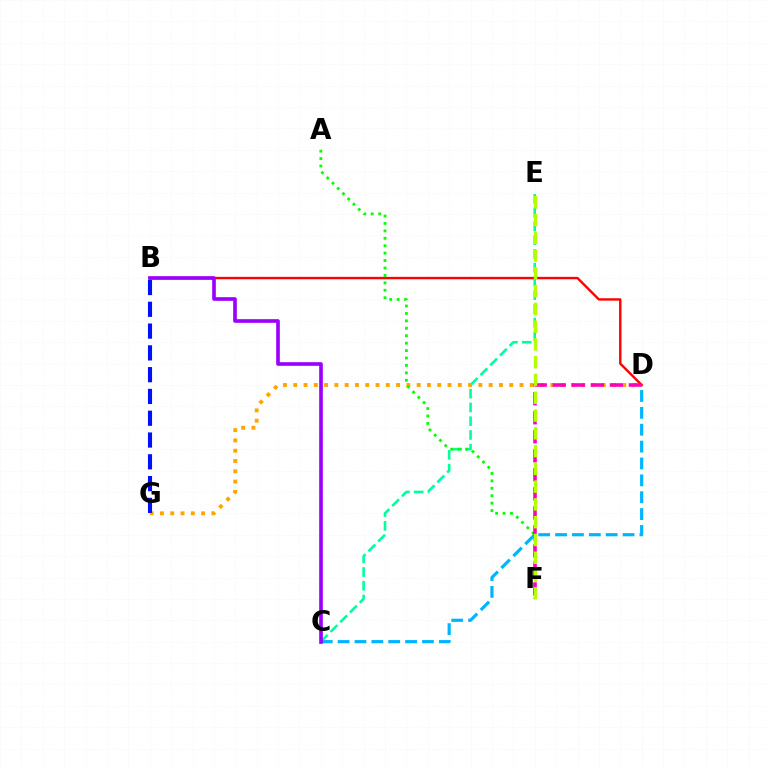{('C', 'E'): [{'color': '#00ff9d', 'line_style': 'dashed', 'thickness': 1.87}], ('B', 'D'): [{'color': '#ff0000', 'line_style': 'solid', 'thickness': 1.73}], ('D', 'G'): [{'color': '#ffa500', 'line_style': 'dotted', 'thickness': 2.79}], ('A', 'F'): [{'color': '#08ff00', 'line_style': 'dotted', 'thickness': 2.02}], ('D', 'F'): [{'color': '#ff00bd', 'line_style': 'dashed', 'thickness': 2.58}], ('C', 'D'): [{'color': '#00b5ff', 'line_style': 'dashed', 'thickness': 2.29}], ('B', 'C'): [{'color': '#9b00ff', 'line_style': 'solid', 'thickness': 2.63}], ('B', 'G'): [{'color': '#0010ff', 'line_style': 'dashed', 'thickness': 2.96}], ('E', 'F'): [{'color': '#b3ff00', 'line_style': 'dashed', 'thickness': 2.41}]}